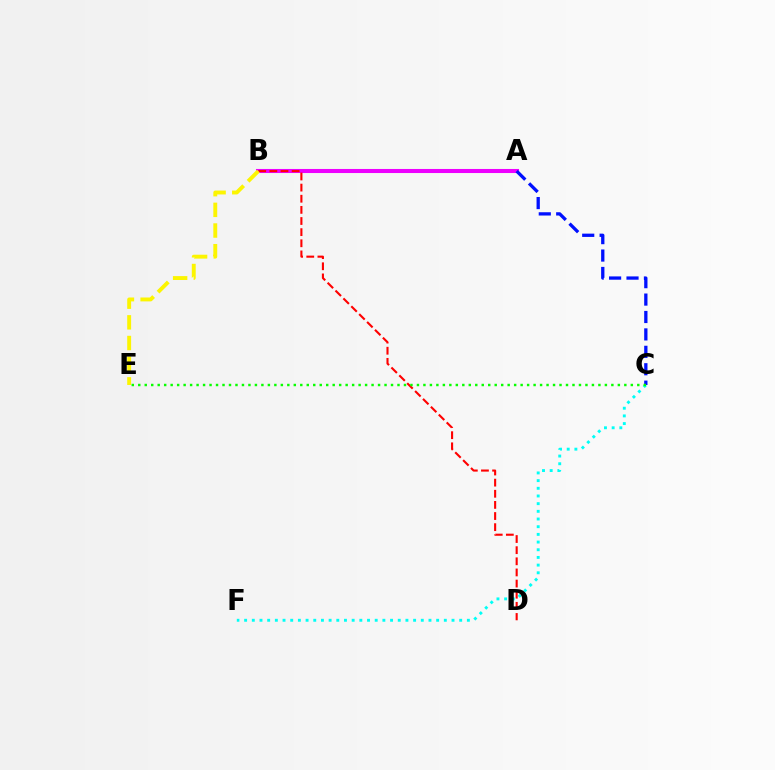{('A', 'B'): [{'color': '#ee00ff', 'line_style': 'solid', 'thickness': 2.93}], ('B', 'D'): [{'color': '#ff0000', 'line_style': 'dashed', 'thickness': 1.51}], ('C', 'F'): [{'color': '#00fff6', 'line_style': 'dotted', 'thickness': 2.09}], ('A', 'C'): [{'color': '#0010ff', 'line_style': 'dashed', 'thickness': 2.37}], ('B', 'E'): [{'color': '#fcf500', 'line_style': 'dashed', 'thickness': 2.81}], ('C', 'E'): [{'color': '#08ff00', 'line_style': 'dotted', 'thickness': 1.76}]}